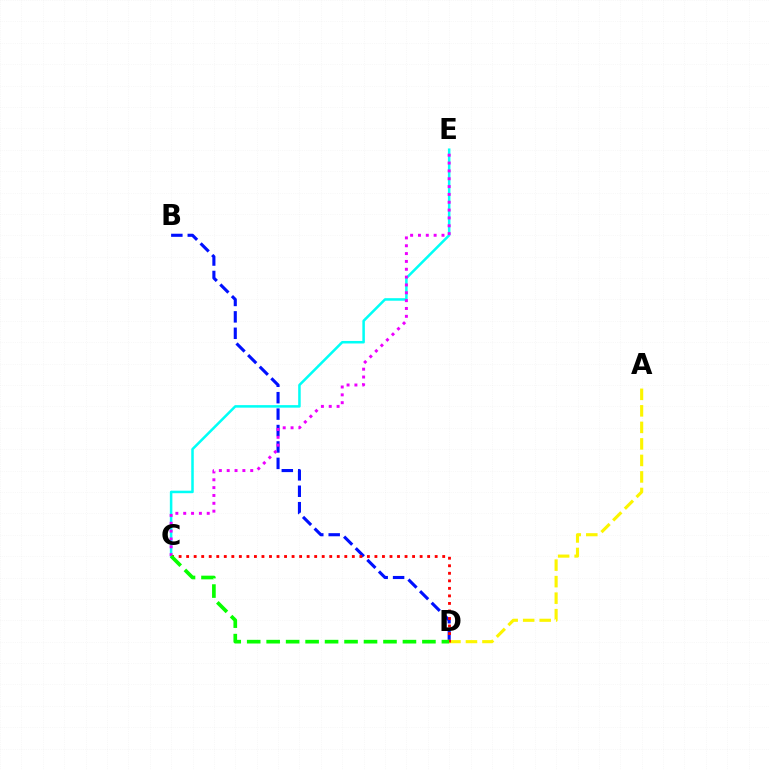{('B', 'D'): [{'color': '#0010ff', 'line_style': 'dashed', 'thickness': 2.23}], ('C', 'E'): [{'color': '#00fff6', 'line_style': 'solid', 'thickness': 1.82}, {'color': '#ee00ff', 'line_style': 'dotted', 'thickness': 2.13}], ('A', 'D'): [{'color': '#fcf500', 'line_style': 'dashed', 'thickness': 2.24}], ('C', 'D'): [{'color': '#ff0000', 'line_style': 'dotted', 'thickness': 2.05}, {'color': '#08ff00', 'line_style': 'dashed', 'thickness': 2.64}]}